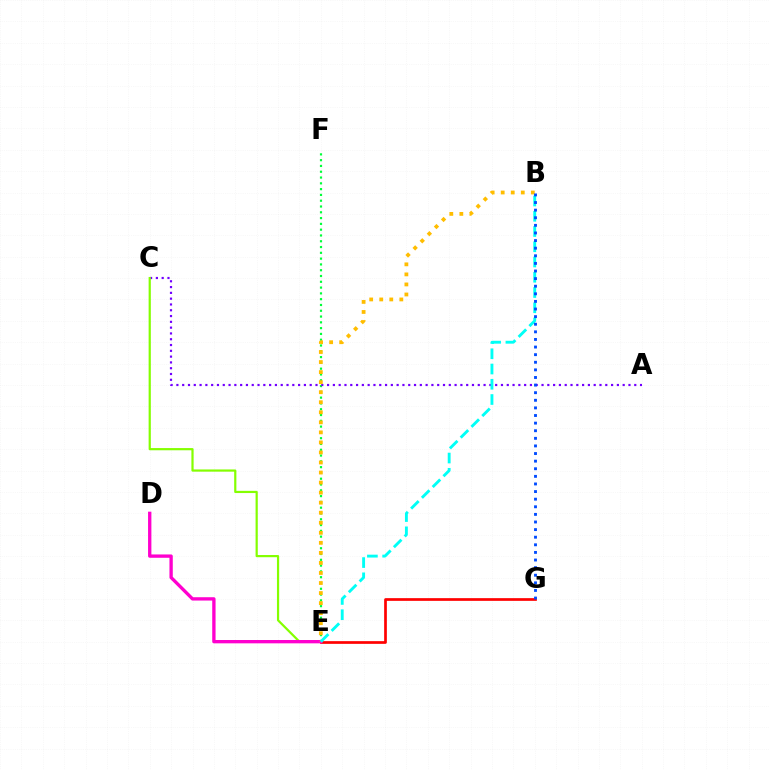{('E', 'F'): [{'color': '#00ff39', 'line_style': 'dotted', 'thickness': 1.57}], ('E', 'G'): [{'color': '#ff0000', 'line_style': 'solid', 'thickness': 1.95}], ('A', 'C'): [{'color': '#7200ff', 'line_style': 'dotted', 'thickness': 1.57}], ('C', 'E'): [{'color': '#84ff00', 'line_style': 'solid', 'thickness': 1.59}], ('D', 'E'): [{'color': '#ff00cf', 'line_style': 'solid', 'thickness': 2.4}], ('B', 'E'): [{'color': '#ffbd00', 'line_style': 'dotted', 'thickness': 2.73}, {'color': '#00fff6', 'line_style': 'dashed', 'thickness': 2.07}], ('B', 'G'): [{'color': '#004bff', 'line_style': 'dotted', 'thickness': 2.07}]}